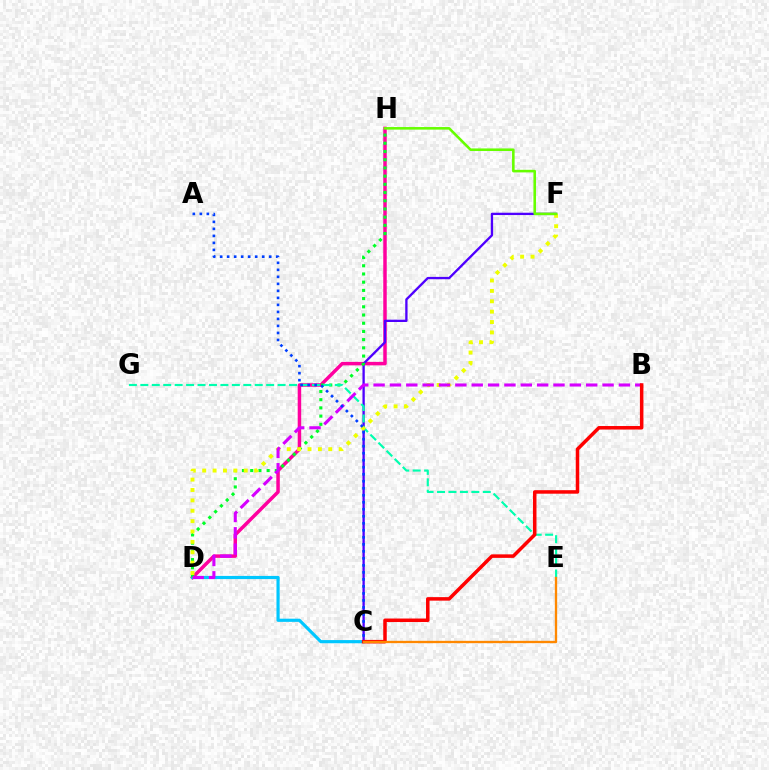{('D', 'H'): [{'color': '#ff00a0', 'line_style': 'solid', 'thickness': 2.51}, {'color': '#00ff27', 'line_style': 'dotted', 'thickness': 2.23}], ('C', 'F'): [{'color': '#4f00ff', 'line_style': 'solid', 'thickness': 1.67}], ('C', 'D'): [{'color': '#00c7ff', 'line_style': 'solid', 'thickness': 2.28}], ('E', 'G'): [{'color': '#00ffaf', 'line_style': 'dashed', 'thickness': 1.55}], ('D', 'F'): [{'color': '#eeff00', 'line_style': 'dotted', 'thickness': 2.82}], ('B', 'D'): [{'color': '#d600ff', 'line_style': 'dashed', 'thickness': 2.22}], ('B', 'C'): [{'color': '#ff0000', 'line_style': 'solid', 'thickness': 2.53}], ('F', 'H'): [{'color': '#66ff00', 'line_style': 'solid', 'thickness': 1.86}], ('A', 'C'): [{'color': '#003fff', 'line_style': 'dotted', 'thickness': 1.9}], ('C', 'E'): [{'color': '#ff8800', 'line_style': 'solid', 'thickness': 1.68}]}